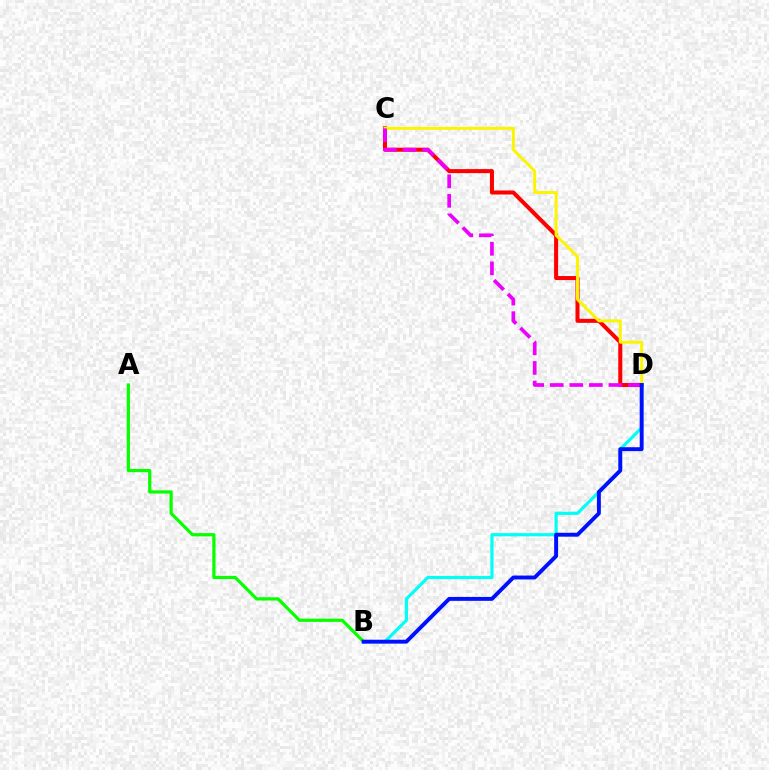{('A', 'B'): [{'color': '#08ff00', 'line_style': 'solid', 'thickness': 2.32}], ('C', 'D'): [{'color': '#ff0000', 'line_style': 'solid', 'thickness': 2.9}, {'color': '#fcf500', 'line_style': 'solid', 'thickness': 2.13}, {'color': '#ee00ff', 'line_style': 'dashed', 'thickness': 2.66}], ('B', 'D'): [{'color': '#00fff6', 'line_style': 'solid', 'thickness': 2.29}, {'color': '#0010ff', 'line_style': 'solid', 'thickness': 2.81}]}